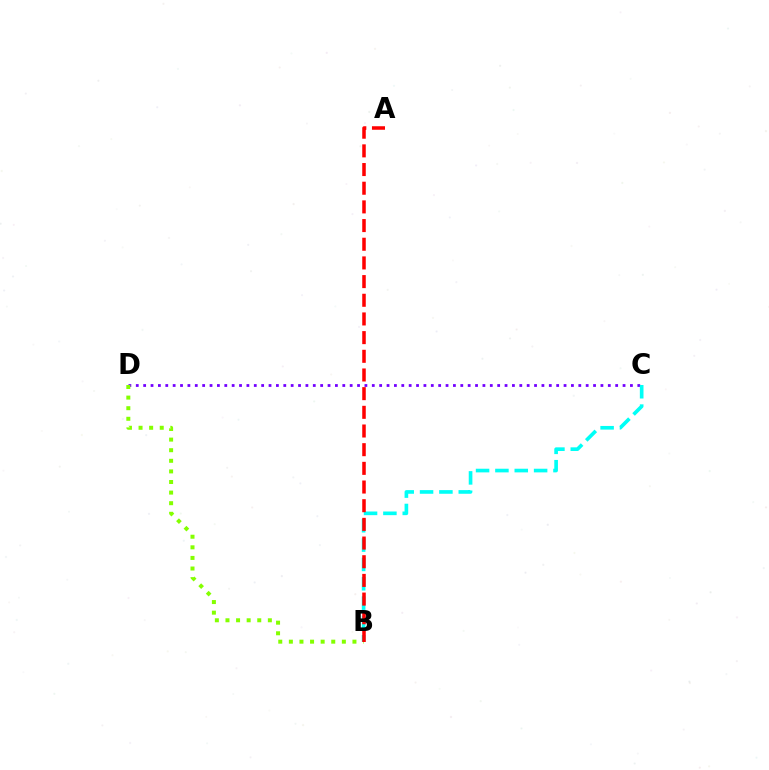{('C', 'D'): [{'color': '#7200ff', 'line_style': 'dotted', 'thickness': 2.0}], ('B', 'D'): [{'color': '#84ff00', 'line_style': 'dotted', 'thickness': 2.88}], ('B', 'C'): [{'color': '#00fff6', 'line_style': 'dashed', 'thickness': 2.63}], ('A', 'B'): [{'color': '#ff0000', 'line_style': 'dashed', 'thickness': 2.54}]}